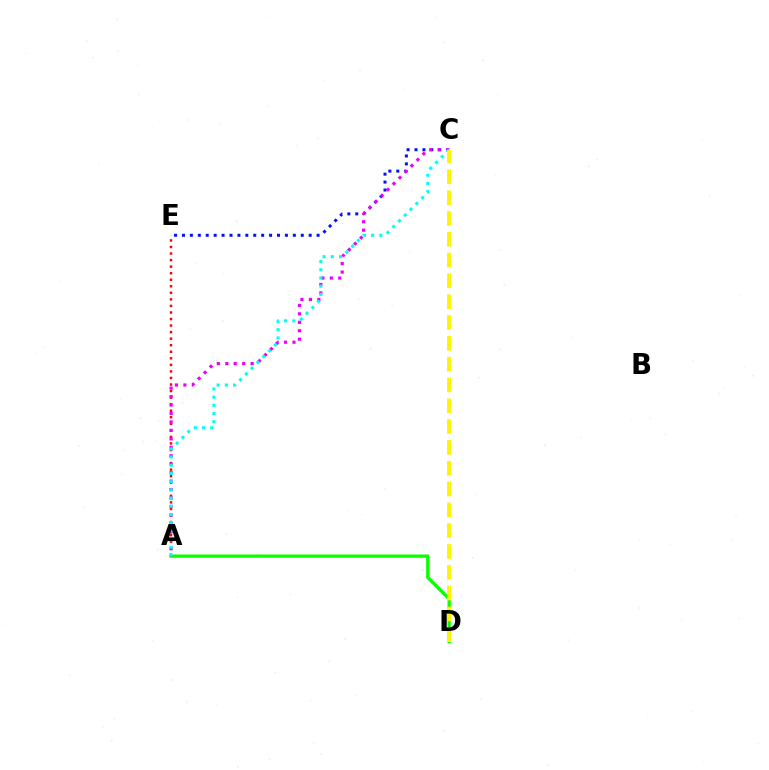{('A', 'E'): [{'color': '#ff0000', 'line_style': 'dotted', 'thickness': 1.78}], ('C', 'E'): [{'color': '#0010ff', 'line_style': 'dotted', 'thickness': 2.15}], ('A', 'D'): [{'color': '#08ff00', 'line_style': 'solid', 'thickness': 2.35}], ('A', 'C'): [{'color': '#ee00ff', 'line_style': 'dotted', 'thickness': 2.3}, {'color': '#00fff6', 'line_style': 'dotted', 'thickness': 2.23}], ('C', 'D'): [{'color': '#fcf500', 'line_style': 'dashed', 'thickness': 2.83}]}